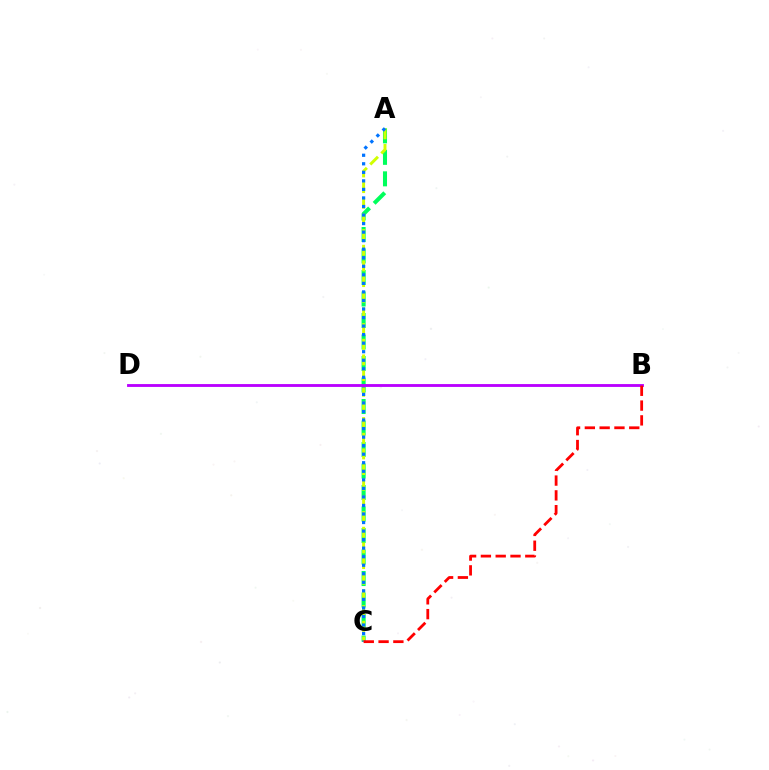{('A', 'C'): [{'color': '#00ff5c', 'line_style': 'dashed', 'thickness': 2.92}, {'color': '#d1ff00', 'line_style': 'dashed', 'thickness': 2.13}, {'color': '#0074ff', 'line_style': 'dotted', 'thickness': 2.32}], ('B', 'D'): [{'color': '#b900ff', 'line_style': 'solid', 'thickness': 2.05}], ('B', 'C'): [{'color': '#ff0000', 'line_style': 'dashed', 'thickness': 2.01}]}